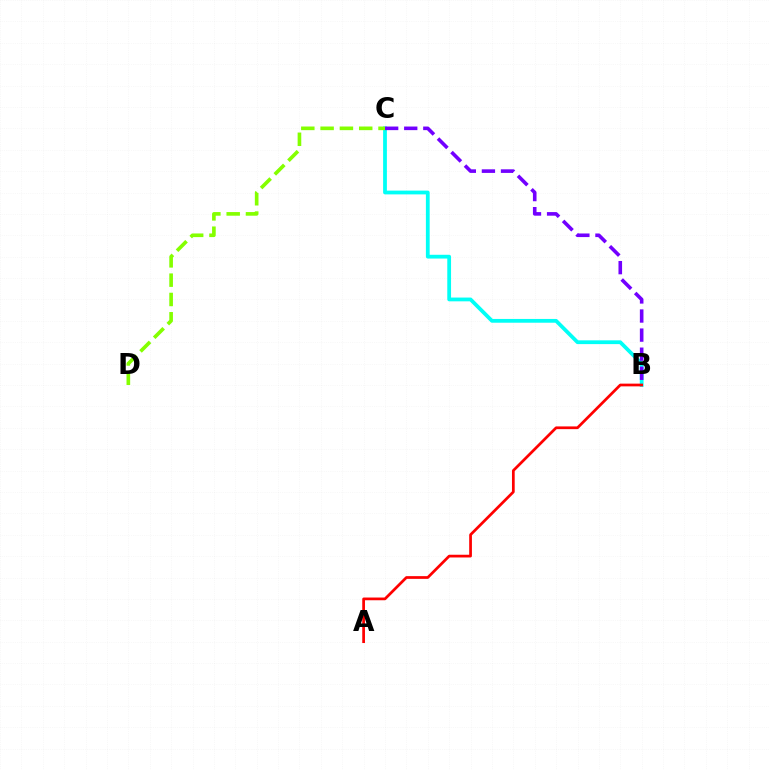{('B', 'C'): [{'color': '#00fff6', 'line_style': 'solid', 'thickness': 2.72}, {'color': '#7200ff', 'line_style': 'dashed', 'thickness': 2.59}], ('A', 'B'): [{'color': '#ff0000', 'line_style': 'solid', 'thickness': 1.96}], ('C', 'D'): [{'color': '#84ff00', 'line_style': 'dashed', 'thickness': 2.62}]}